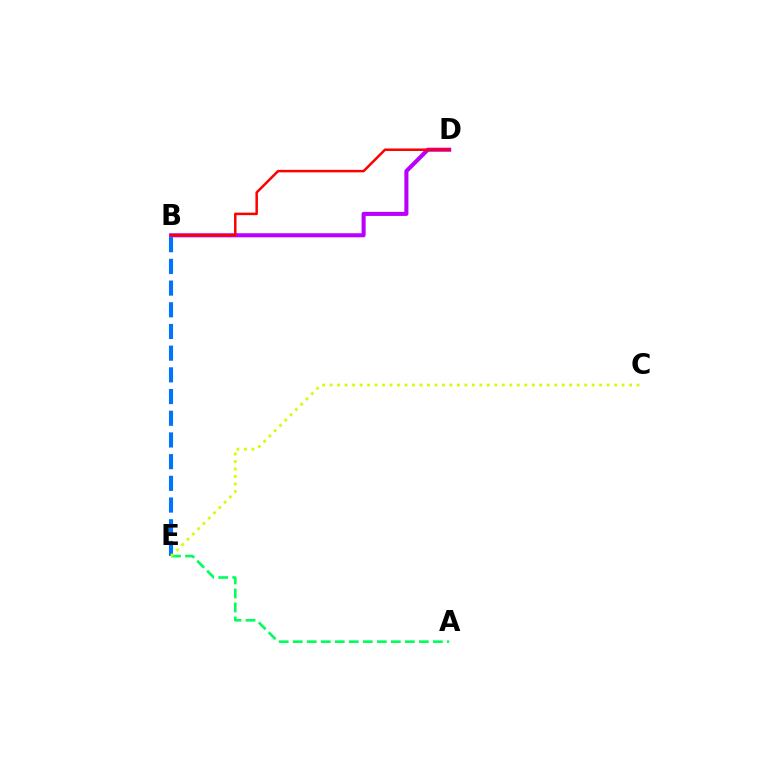{('B', 'D'): [{'color': '#b900ff', 'line_style': 'solid', 'thickness': 2.93}, {'color': '#ff0000', 'line_style': 'solid', 'thickness': 1.8}], ('B', 'E'): [{'color': '#0074ff', 'line_style': 'dashed', 'thickness': 2.95}], ('A', 'E'): [{'color': '#00ff5c', 'line_style': 'dashed', 'thickness': 1.9}], ('C', 'E'): [{'color': '#d1ff00', 'line_style': 'dotted', 'thickness': 2.03}]}